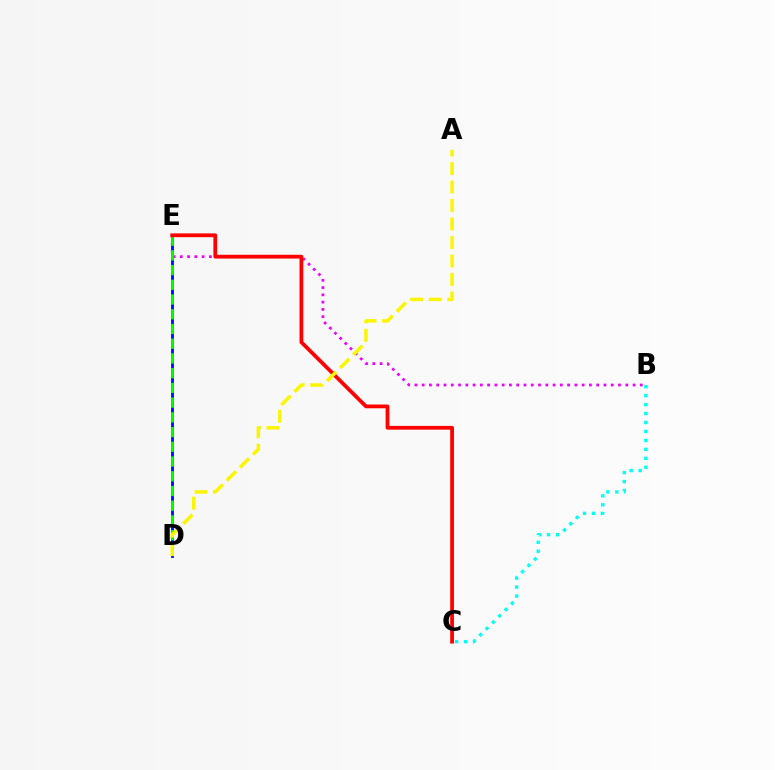{('B', 'E'): [{'color': '#ee00ff', 'line_style': 'dotted', 'thickness': 1.98}], ('D', 'E'): [{'color': '#0010ff', 'line_style': 'solid', 'thickness': 2.07}, {'color': '#08ff00', 'line_style': 'dashed', 'thickness': 2.0}], ('B', 'C'): [{'color': '#00fff6', 'line_style': 'dotted', 'thickness': 2.43}], ('C', 'E'): [{'color': '#ff0000', 'line_style': 'solid', 'thickness': 2.71}], ('A', 'D'): [{'color': '#fcf500', 'line_style': 'dashed', 'thickness': 2.51}]}